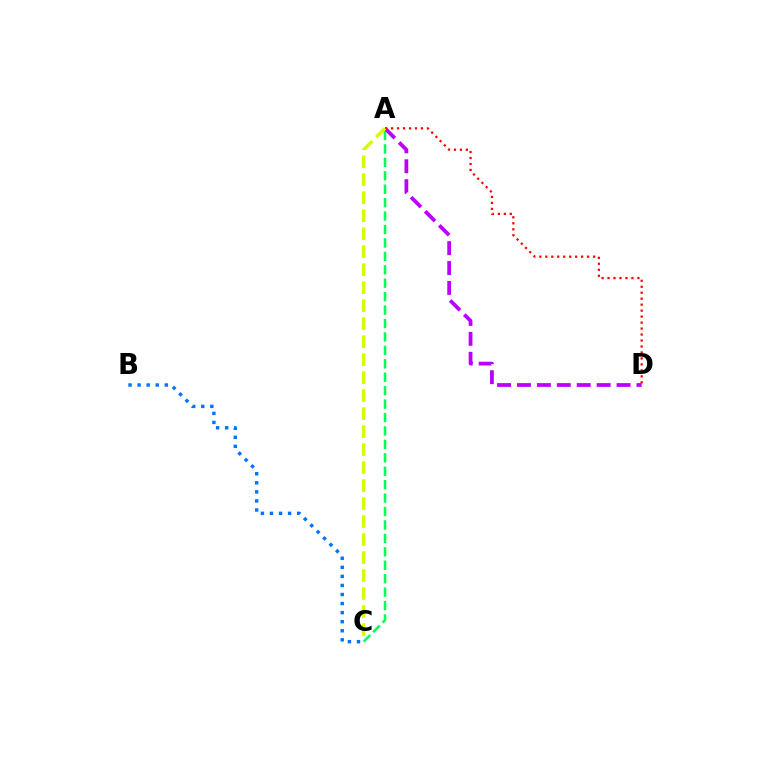{('A', 'C'): [{'color': '#00ff5c', 'line_style': 'dashed', 'thickness': 1.82}, {'color': '#d1ff00', 'line_style': 'dashed', 'thickness': 2.44}], ('A', 'D'): [{'color': '#b900ff', 'line_style': 'dashed', 'thickness': 2.71}, {'color': '#ff0000', 'line_style': 'dotted', 'thickness': 1.62}], ('B', 'C'): [{'color': '#0074ff', 'line_style': 'dotted', 'thickness': 2.46}]}